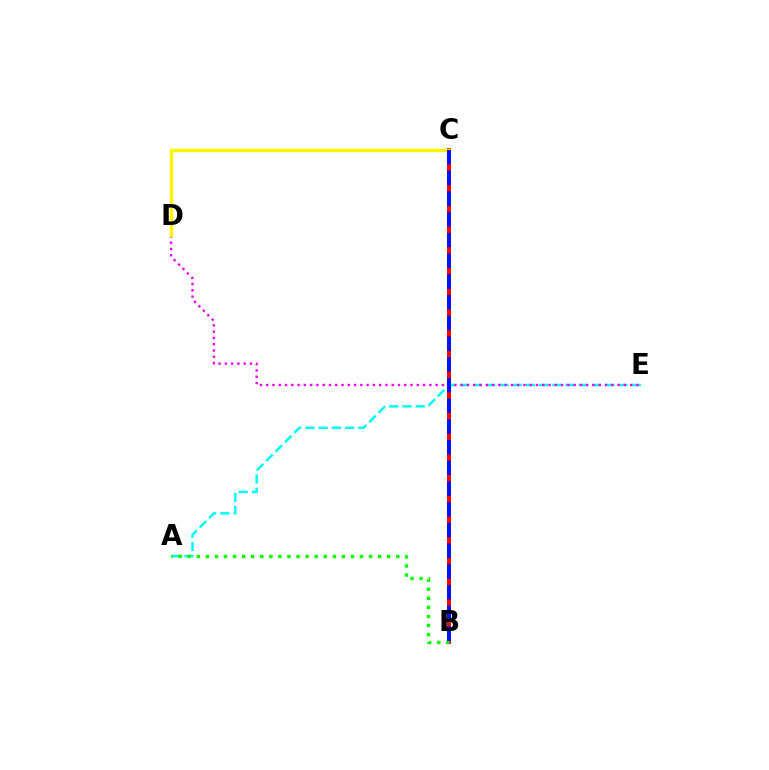{('B', 'C'): [{'color': '#ff0000', 'line_style': 'solid', 'thickness': 2.9}, {'color': '#0010ff', 'line_style': 'dashed', 'thickness': 2.81}], ('A', 'E'): [{'color': '#00fff6', 'line_style': 'dashed', 'thickness': 1.8}], ('A', 'B'): [{'color': '#08ff00', 'line_style': 'dotted', 'thickness': 2.46}], ('D', 'E'): [{'color': '#ee00ff', 'line_style': 'dotted', 'thickness': 1.7}], ('C', 'D'): [{'color': '#fcf500', 'line_style': 'solid', 'thickness': 2.48}]}